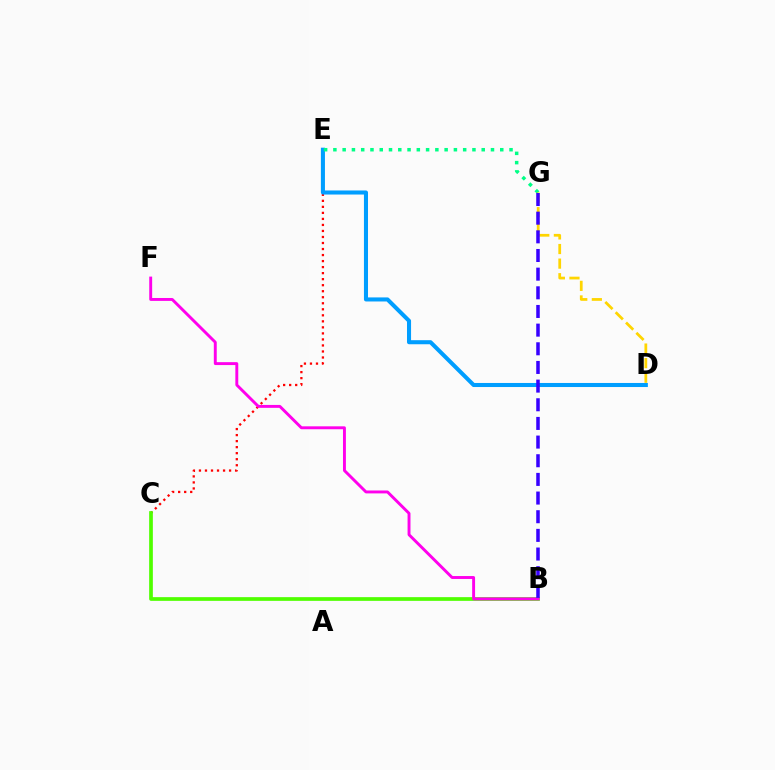{('C', 'E'): [{'color': '#ff0000', 'line_style': 'dotted', 'thickness': 1.64}], ('D', 'E'): [{'color': '#009eff', 'line_style': 'solid', 'thickness': 2.93}], ('E', 'G'): [{'color': '#00ff86', 'line_style': 'dotted', 'thickness': 2.52}], ('B', 'C'): [{'color': '#4fff00', 'line_style': 'solid', 'thickness': 2.66}], ('B', 'F'): [{'color': '#ff00ed', 'line_style': 'solid', 'thickness': 2.1}], ('D', 'G'): [{'color': '#ffd500', 'line_style': 'dashed', 'thickness': 1.98}], ('B', 'G'): [{'color': '#3700ff', 'line_style': 'dashed', 'thickness': 2.53}]}